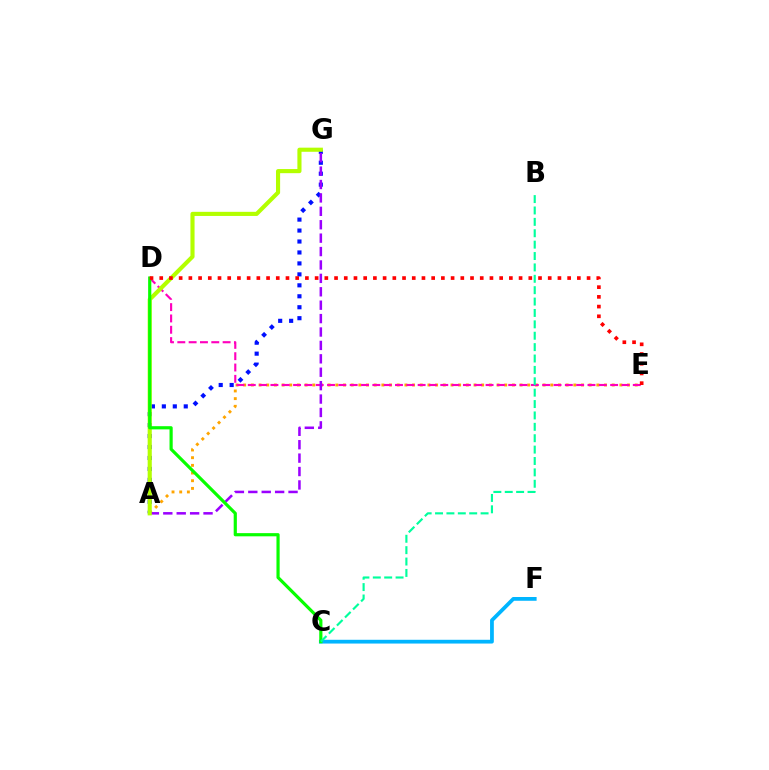{('A', 'G'): [{'color': '#0010ff', 'line_style': 'dotted', 'thickness': 2.98}, {'color': '#9b00ff', 'line_style': 'dashed', 'thickness': 1.82}, {'color': '#b3ff00', 'line_style': 'solid', 'thickness': 2.97}], ('A', 'E'): [{'color': '#ffa500', 'line_style': 'dotted', 'thickness': 2.09}], ('D', 'E'): [{'color': '#ff00bd', 'line_style': 'dashed', 'thickness': 1.54}, {'color': '#ff0000', 'line_style': 'dotted', 'thickness': 2.64}], ('C', 'F'): [{'color': '#00b5ff', 'line_style': 'solid', 'thickness': 2.71}], ('C', 'D'): [{'color': '#08ff00', 'line_style': 'solid', 'thickness': 2.29}], ('B', 'C'): [{'color': '#00ff9d', 'line_style': 'dashed', 'thickness': 1.55}]}